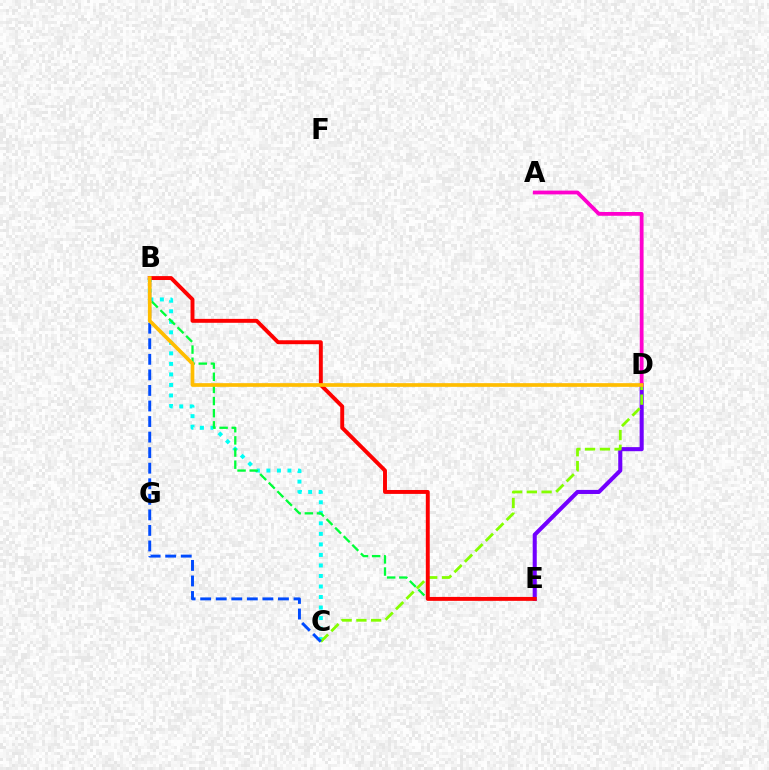{('B', 'C'): [{'color': '#00fff6', 'line_style': 'dotted', 'thickness': 2.86}, {'color': '#004bff', 'line_style': 'dashed', 'thickness': 2.11}], ('D', 'E'): [{'color': '#7200ff', 'line_style': 'solid', 'thickness': 2.93}], ('C', 'D'): [{'color': '#84ff00', 'line_style': 'dashed', 'thickness': 2.0}], ('A', 'D'): [{'color': '#ff00cf', 'line_style': 'solid', 'thickness': 2.72}], ('B', 'E'): [{'color': '#00ff39', 'line_style': 'dashed', 'thickness': 1.65}, {'color': '#ff0000', 'line_style': 'solid', 'thickness': 2.82}], ('B', 'D'): [{'color': '#ffbd00', 'line_style': 'solid', 'thickness': 2.65}]}